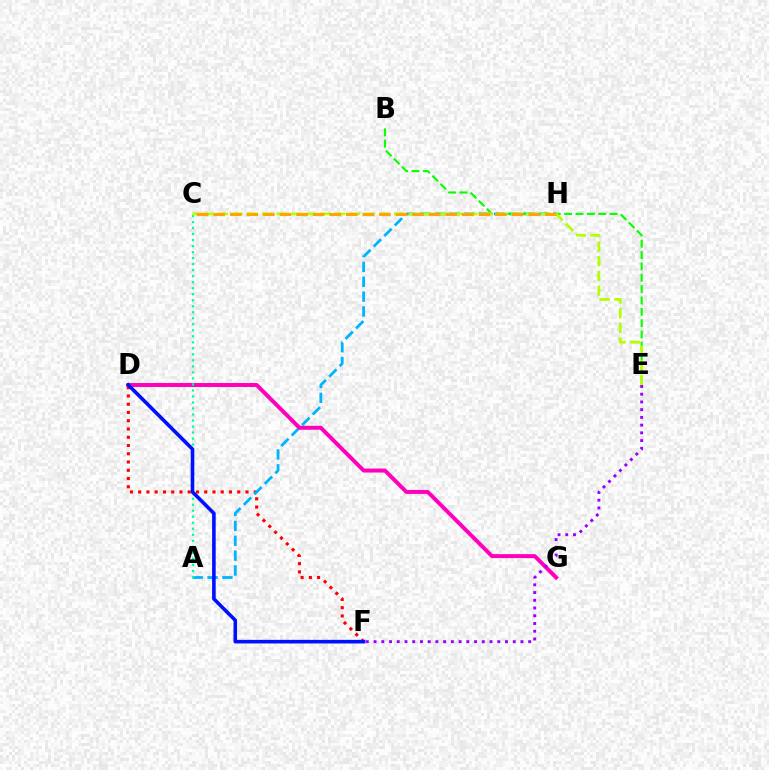{('D', 'F'): [{'color': '#ff0000', 'line_style': 'dotted', 'thickness': 2.24}, {'color': '#0010ff', 'line_style': 'solid', 'thickness': 2.59}], ('A', 'H'): [{'color': '#00b5ff', 'line_style': 'dashed', 'thickness': 2.02}], ('B', 'E'): [{'color': '#08ff00', 'line_style': 'dashed', 'thickness': 1.54}], ('D', 'G'): [{'color': '#ff00bd', 'line_style': 'solid', 'thickness': 2.85}], ('A', 'C'): [{'color': '#00ff9d', 'line_style': 'dotted', 'thickness': 1.63}], ('C', 'E'): [{'color': '#b3ff00', 'line_style': 'dashed', 'thickness': 1.99}], ('E', 'F'): [{'color': '#9b00ff', 'line_style': 'dotted', 'thickness': 2.1}], ('C', 'H'): [{'color': '#ffa500', 'line_style': 'dashed', 'thickness': 2.25}]}